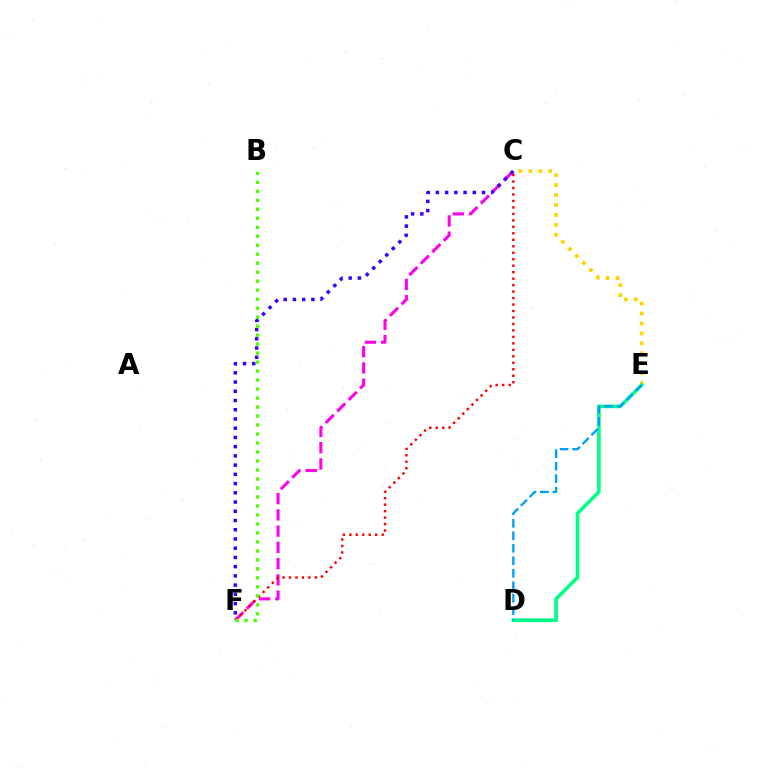{('C', 'E'): [{'color': '#ffd500', 'line_style': 'dotted', 'thickness': 2.7}], ('C', 'F'): [{'color': '#ff00ed', 'line_style': 'dashed', 'thickness': 2.21}, {'color': '#ff0000', 'line_style': 'dotted', 'thickness': 1.76}, {'color': '#3700ff', 'line_style': 'dotted', 'thickness': 2.51}], ('D', 'E'): [{'color': '#00ff86', 'line_style': 'solid', 'thickness': 2.6}, {'color': '#009eff', 'line_style': 'dashed', 'thickness': 1.7}], ('B', 'F'): [{'color': '#4fff00', 'line_style': 'dotted', 'thickness': 2.44}]}